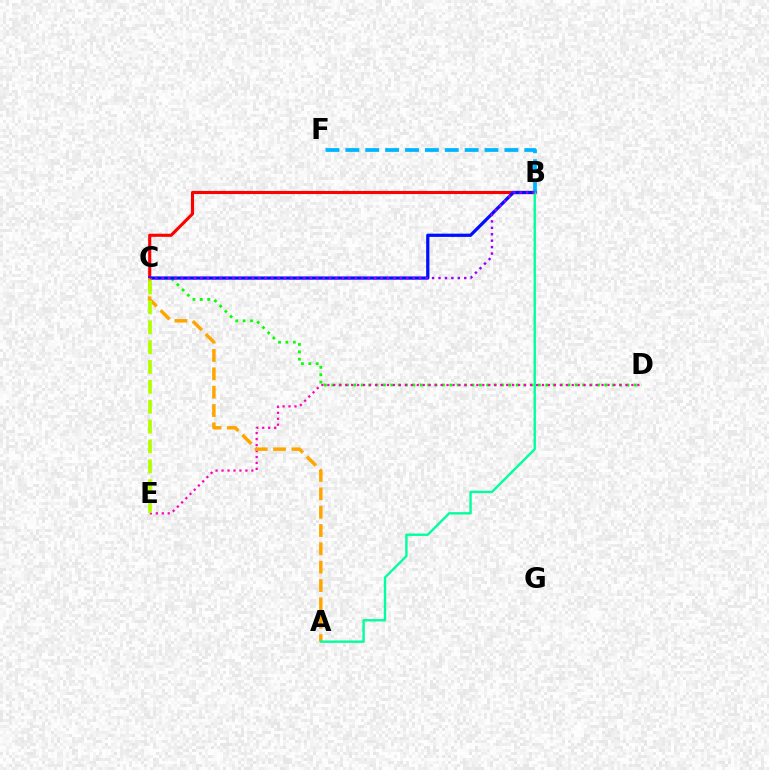{('C', 'D'): [{'color': '#08ff00', 'line_style': 'dotted', 'thickness': 2.01}], ('B', 'C'): [{'color': '#ff0000', 'line_style': 'solid', 'thickness': 2.24}, {'color': '#0010ff', 'line_style': 'solid', 'thickness': 2.33}, {'color': '#9b00ff', 'line_style': 'dotted', 'thickness': 1.75}], ('D', 'E'): [{'color': '#ff00bd', 'line_style': 'dotted', 'thickness': 1.62}], ('B', 'F'): [{'color': '#00b5ff', 'line_style': 'dashed', 'thickness': 2.7}], ('A', 'C'): [{'color': '#ffa500', 'line_style': 'dashed', 'thickness': 2.49}], ('A', 'B'): [{'color': '#00ff9d', 'line_style': 'solid', 'thickness': 1.72}], ('C', 'E'): [{'color': '#b3ff00', 'line_style': 'dashed', 'thickness': 2.7}]}